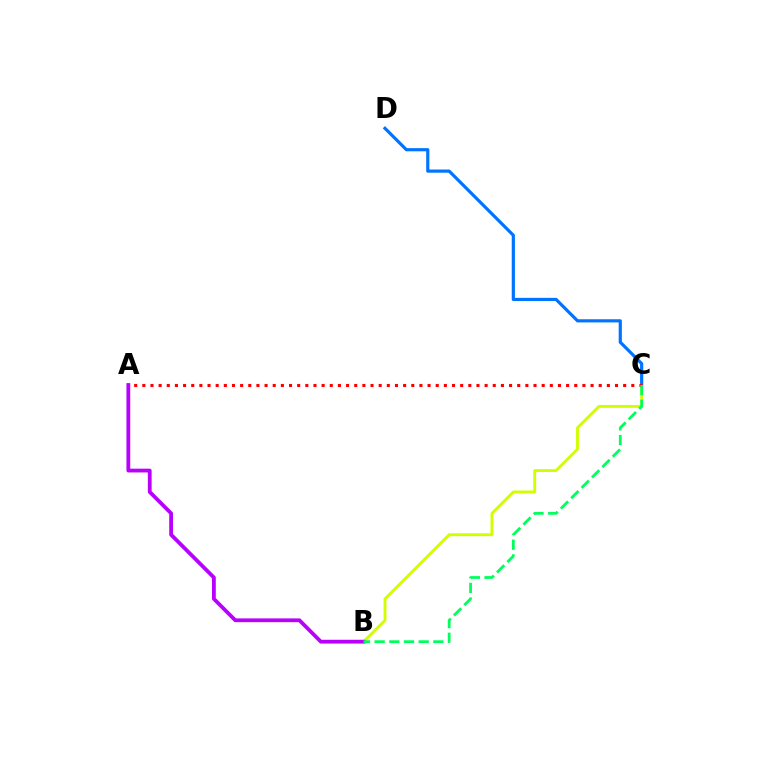{('B', 'C'): [{'color': '#d1ff00', 'line_style': 'solid', 'thickness': 2.07}, {'color': '#00ff5c', 'line_style': 'dashed', 'thickness': 1.99}], ('C', 'D'): [{'color': '#0074ff', 'line_style': 'solid', 'thickness': 2.29}], ('A', 'C'): [{'color': '#ff0000', 'line_style': 'dotted', 'thickness': 2.21}], ('A', 'B'): [{'color': '#b900ff', 'line_style': 'solid', 'thickness': 2.72}]}